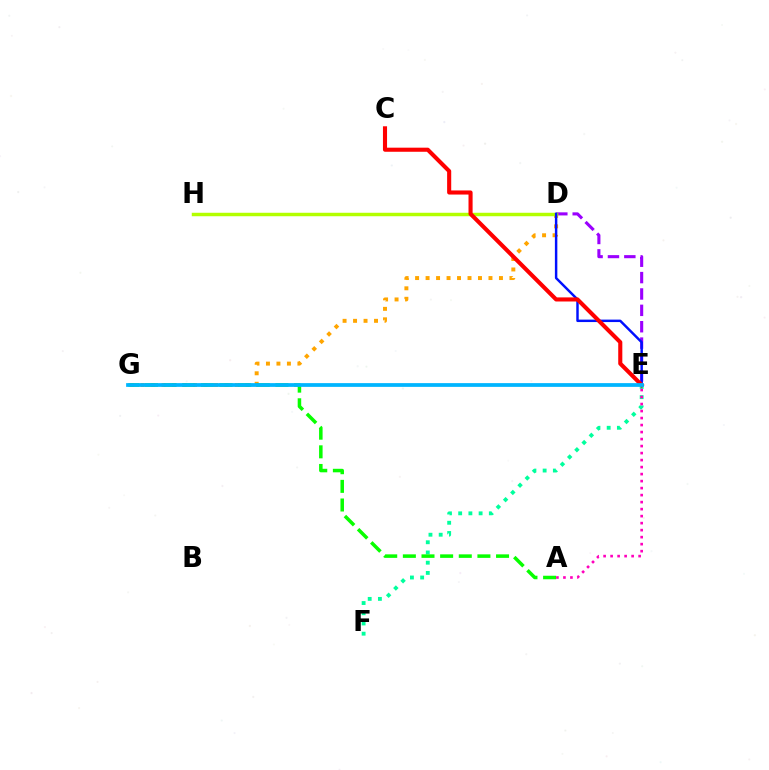{('D', 'E'): [{'color': '#9b00ff', 'line_style': 'dashed', 'thickness': 2.22}, {'color': '#0010ff', 'line_style': 'solid', 'thickness': 1.77}], ('D', 'G'): [{'color': '#ffa500', 'line_style': 'dotted', 'thickness': 2.85}], ('E', 'F'): [{'color': '#00ff9d', 'line_style': 'dotted', 'thickness': 2.78}], ('D', 'H'): [{'color': '#b3ff00', 'line_style': 'solid', 'thickness': 2.49}], ('A', 'G'): [{'color': '#08ff00', 'line_style': 'dashed', 'thickness': 2.53}], ('C', 'E'): [{'color': '#ff0000', 'line_style': 'solid', 'thickness': 2.95}], ('A', 'E'): [{'color': '#ff00bd', 'line_style': 'dotted', 'thickness': 1.9}], ('E', 'G'): [{'color': '#00b5ff', 'line_style': 'solid', 'thickness': 2.7}]}